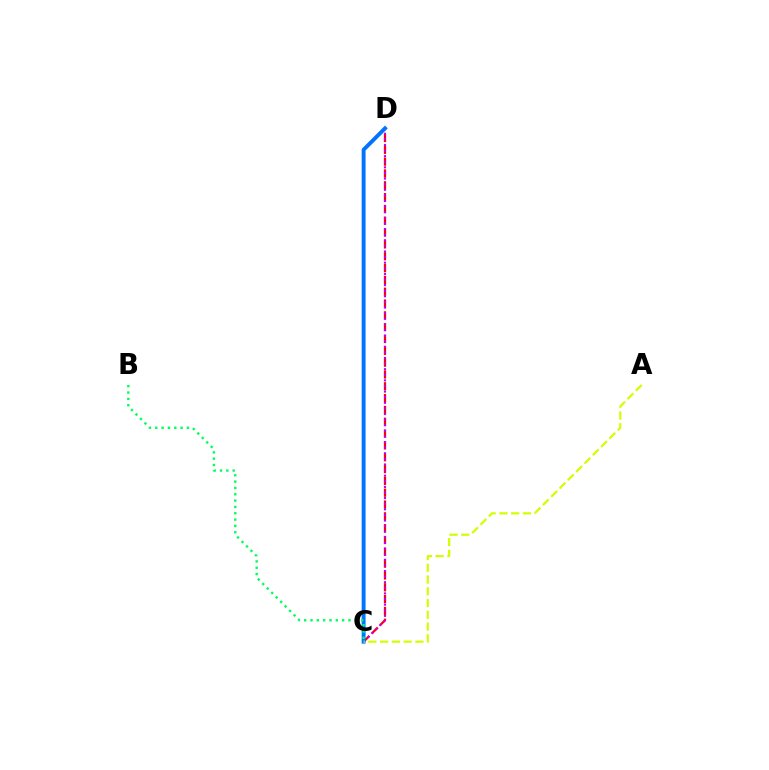{('C', 'D'): [{'color': '#ff0000', 'line_style': 'dashed', 'thickness': 1.61}, {'color': '#b900ff', 'line_style': 'dotted', 'thickness': 1.52}, {'color': '#0074ff', 'line_style': 'solid', 'thickness': 2.82}], ('A', 'C'): [{'color': '#d1ff00', 'line_style': 'dashed', 'thickness': 1.6}], ('B', 'C'): [{'color': '#00ff5c', 'line_style': 'dotted', 'thickness': 1.72}]}